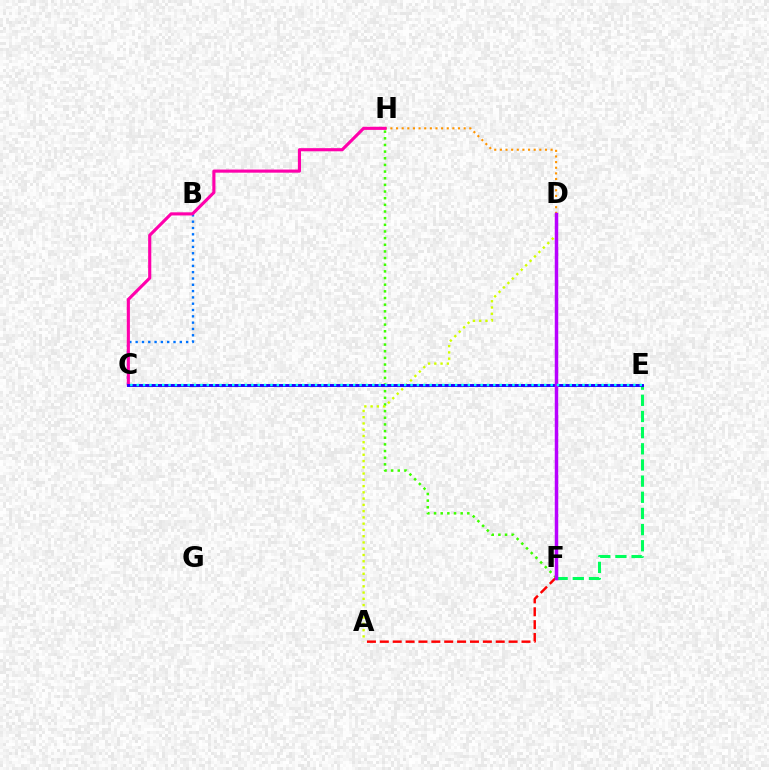{('D', 'H'): [{'color': '#ff9400', 'line_style': 'dotted', 'thickness': 1.53}], ('E', 'F'): [{'color': '#00ff5c', 'line_style': 'dashed', 'thickness': 2.2}], ('A', 'F'): [{'color': '#ff0000', 'line_style': 'dashed', 'thickness': 1.75}], ('B', 'C'): [{'color': '#0074ff', 'line_style': 'dotted', 'thickness': 1.71}], ('F', 'H'): [{'color': '#3dff00', 'line_style': 'dotted', 'thickness': 1.81}], ('C', 'H'): [{'color': '#ff00ac', 'line_style': 'solid', 'thickness': 2.25}], ('A', 'D'): [{'color': '#d1ff00', 'line_style': 'dotted', 'thickness': 1.7}], ('C', 'E'): [{'color': '#2500ff', 'line_style': 'solid', 'thickness': 2.11}, {'color': '#00fff6', 'line_style': 'dotted', 'thickness': 1.73}], ('D', 'F'): [{'color': '#b900ff', 'line_style': 'solid', 'thickness': 2.51}]}